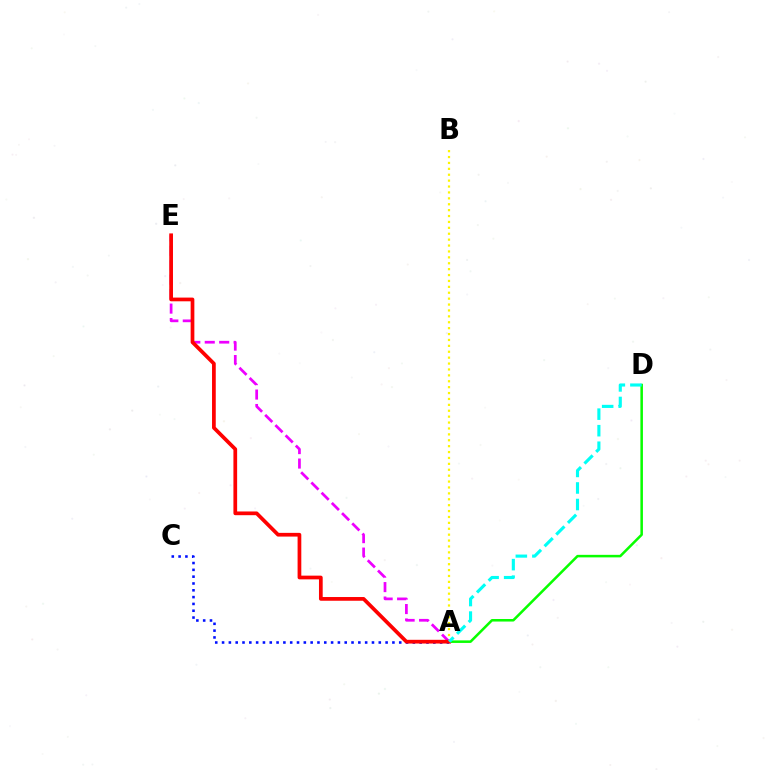{('A', 'D'): [{'color': '#08ff00', 'line_style': 'solid', 'thickness': 1.83}, {'color': '#00fff6', 'line_style': 'dashed', 'thickness': 2.25}], ('A', 'B'): [{'color': '#fcf500', 'line_style': 'dotted', 'thickness': 1.6}], ('A', 'E'): [{'color': '#ee00ff', 'line_style': 'dashed', 'thickness': 1.96}, {'color': '#ff0000', 'line_style': 'solid', 'thickness': 2.68}], ('A', 'C'): [{'color': '#0010ff', 'line_style': 'dotted', 'thickness': 1.85}]}